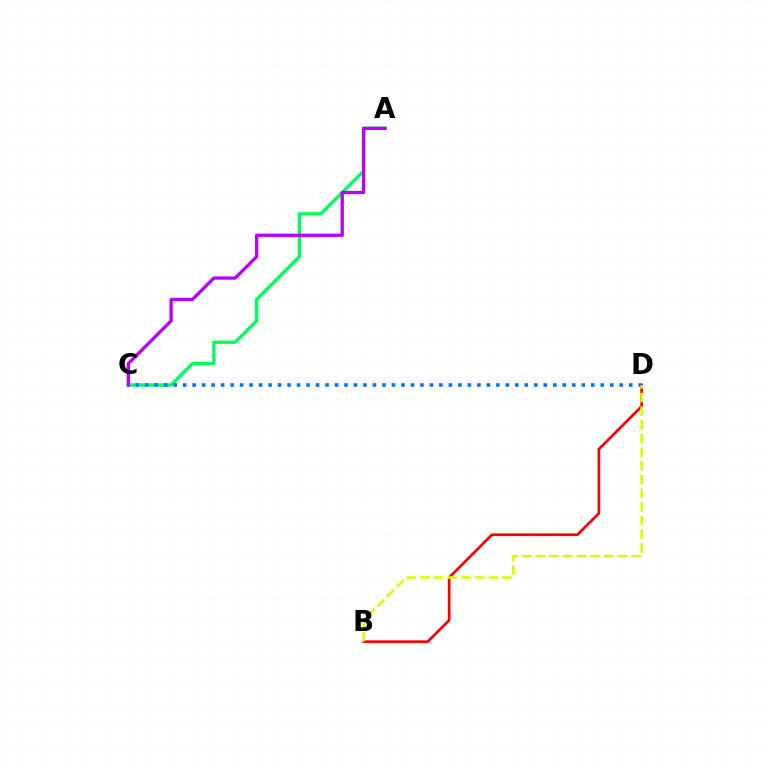{('B', 'D'): [{'color': '#ff0000', 'line_style': 'solid', 'thickness': 1.95}, {'color': '#d1ff00', 'line_style': 'dashed', 'thickness': 1.86}], ('A', 'C'): [{'color': '#00ff5c', 'line_style': 'solid', 'thickness': 2.44}, {'color': '#b900ff', 'line_style': 'solid', 'thickness': 2.37}], ('C', 'D'): [{'color': '#0074ff', 'line_style': 'dotted', 'thickness': 2.58}]}